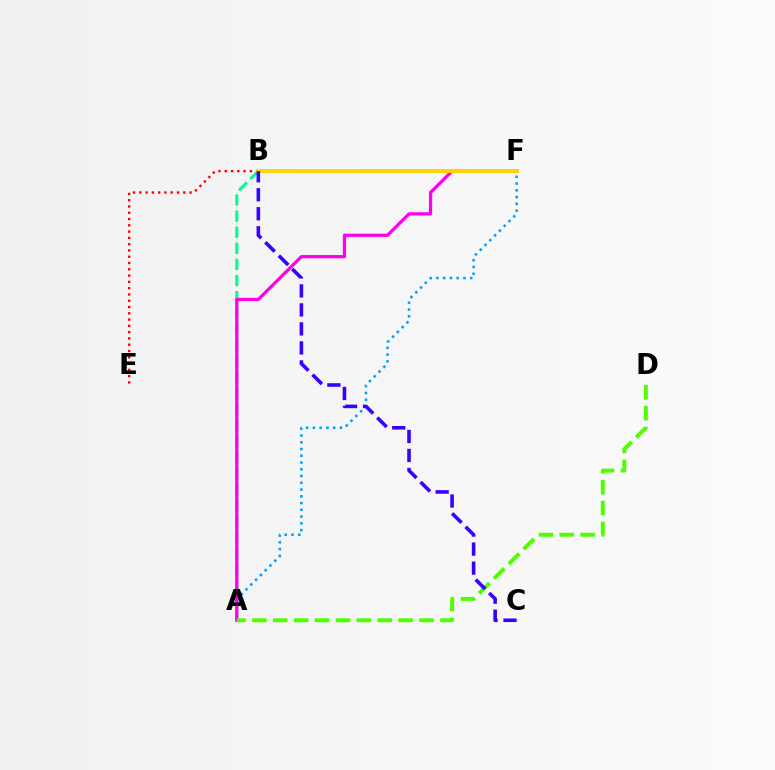{('A', 'F'): [{'color': '#009eff', 'line_style': 'dotted', 'thickness': 1.84}, {'color': '#ff00ed', 'line_style': 'solid', 'thickness': 2.34}], ('A', 'B'): [{'color': '#00ff86', 'line_style': 'dashed', 'thickness': 2.19}], ('B', 'E'): [{'color': '#ff0000', 'line_style': 'dotted', 'thickness': 1.71}], ('A', 'D'): [{'color': '#4fff00', 'line_style': 'dashed', 'thickness': 2.84}], ('B', 'F'): [{'color': '#ffd500', 'line_style': 'solid', 'thickness': 2.78}], ('B', 'C'): [{'color': '#3700ff', 'line_style': 'dashed', 'thickness': 2.58}]}